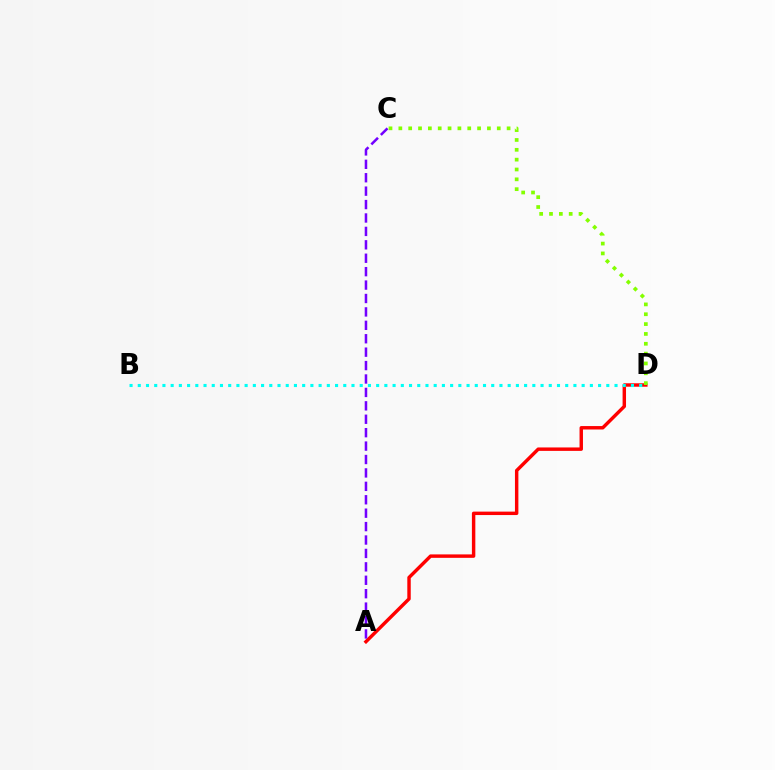{('A', 'D'): [{'color': '#ff0000', 'line_style': 'solid', 'thickness': 2.47}], ('A', 'C'): [{'color': '#7200ff', 'line_style': 'dashed', 'thickness': 1.82}], ('C', 'D'): [{'color': '#84ff00', 'line_style': 'dotted', 'thickness': 2.67}], ('B', 'D'): [{'color': '#00fff6', 'line_style': 'dotted', 'thickness': 2.23}]}